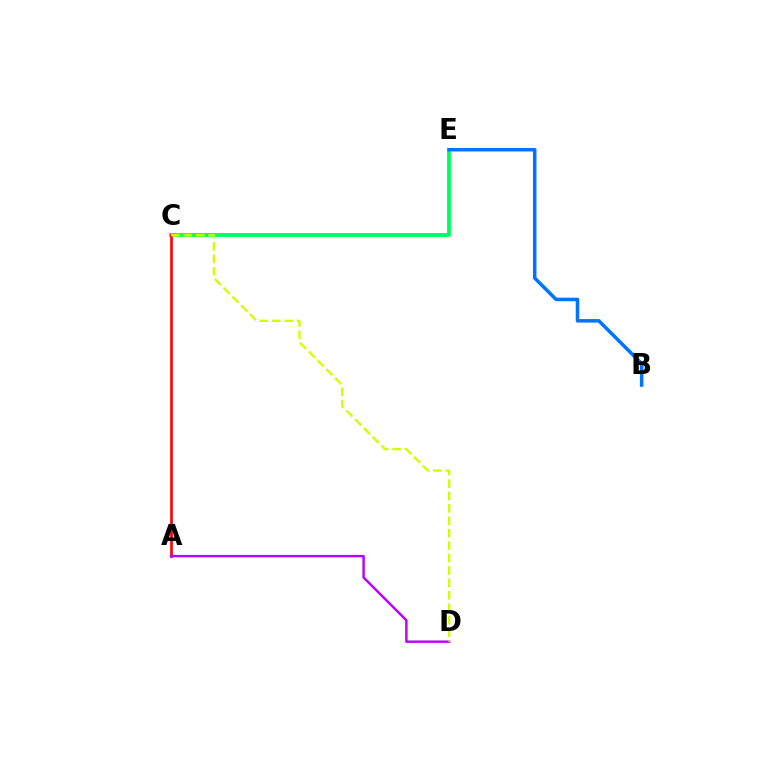{('C', 'E'): [{'color': '#00ff5c', 'line_style': 'solid', 'thickness': 2.75}], ('B', 'E'): [{'color': '#0074ff', 'line_style': 'solid', 'thickness': 2.53}], ('A', 'C'): [{'color': '#ff0000', 'line_style': 'solid', 'thickness': 1.92}], ('A', 'D'): [{'color': '#b900ff', 'line_style': 'solid', 'thickness': 1.75}], ('C', 'D'): [{'color': '#d1ff00', 'line_style': 'dashed', 'thickness': 1.69}]}